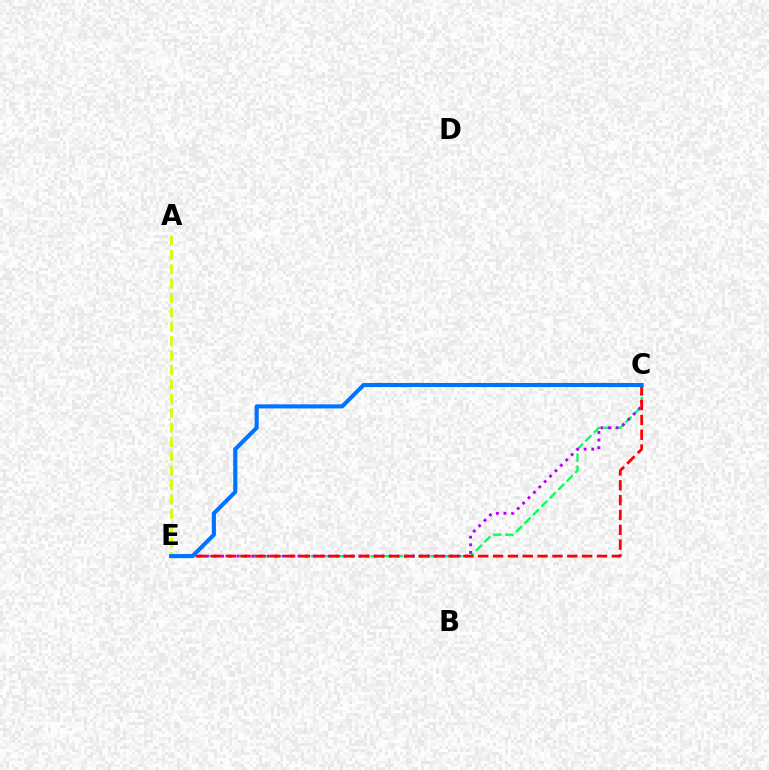{('C', 'E'): [{'color': '#00ff5c', 'line_style': 'dashed', 'thickness': 1.62}, {'color': '#b900ff', 'line_style': 'dotted', 'thickness': 2.07}, {'color': '#ff0000', 'line_style': 'dashed', 'thickness': 2.02}, {'color': '#0074ff', 'line_style': 'solid', 'thickness': 2.94}], ('A', 'E'): [{'color': '#d1ff00', 'line_style': 'dashed', 'thickness': 1.95}]}